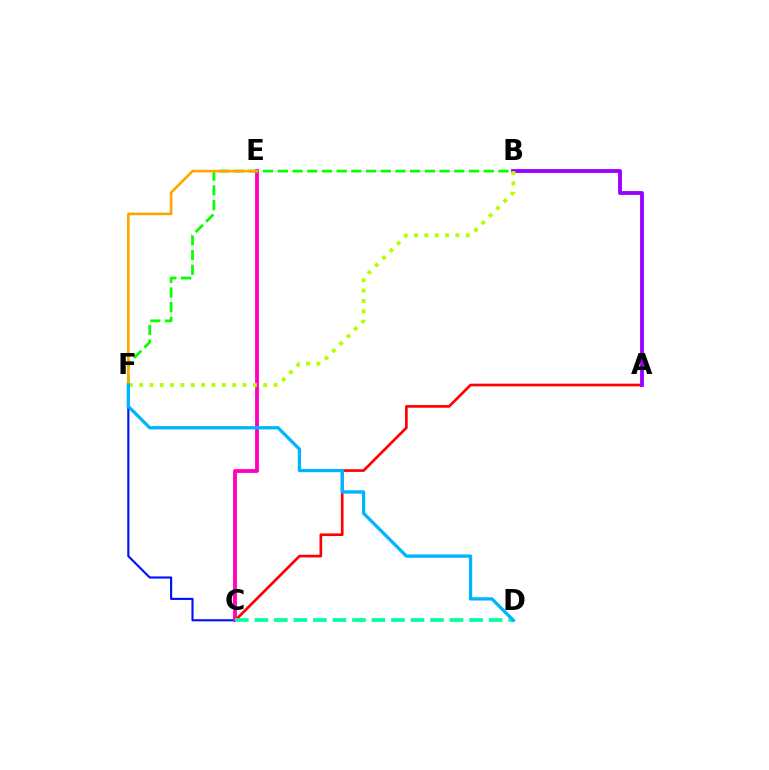{('C', 'F'): [{'color': '#0010ff', 'line_style': 'solid', 'thickness': 1.54}], ('A', 'C'): [{'color': '#ff0000', 'line_style': 'solid', 'thickness': 1.92}], ('C', 'E'): [{'color': '#ff00bd', 'line_style': 'solid', 'thickness': 2.76}], ('C', 'D'): [{'color': '#00ff9d', 'line_style': 'dashed', 'thickness': 2.65}], ('B', 'F'): [{'color': '#08ff00', 'line_style': 'dashed', 'thickness': 2.0}, {'color': '#b3ff00', 'line_style': 'dotted', 'thickness': 2.81}], ('E', 'F'): [{'color': '#ffa500', 'line_style': 'solid', 'thickness': 1.89}], ('A', 'B'): [{'color': '#9b00ff', 'line_style': 'solid', 'thickness': 2.76}], ('D', 'F'): [{'color': '#00b5ff', 'line_style': 'solid', 'thickness': 2.37}]}